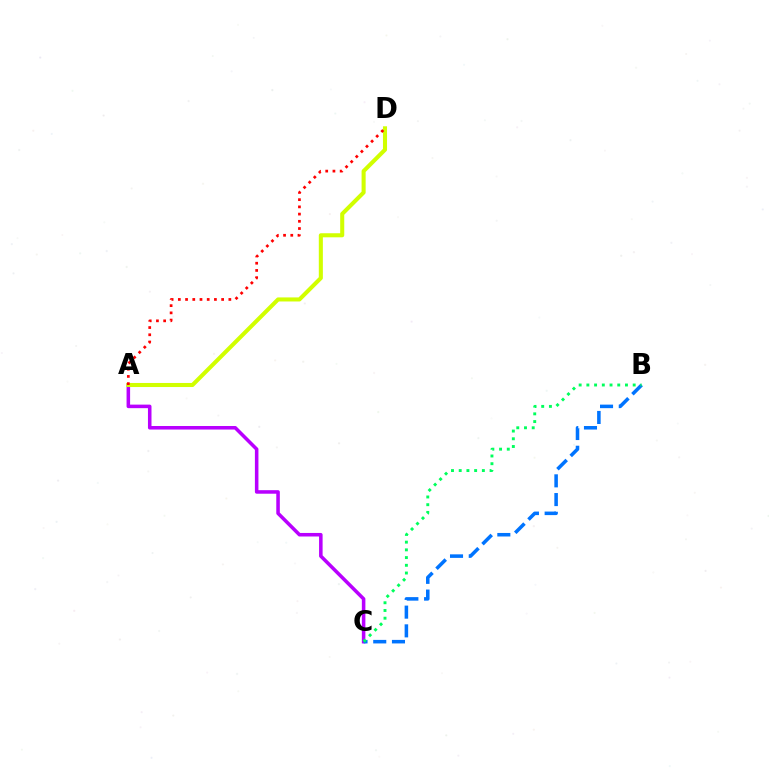{('A', 'C'): [{'color': '#b900ff', 'line_style': 'solid', 'thickness': 2.55}], ('A', 'D'): [{'color': '#d1ff00', 'line_style': 'solid', 'thickness': 2.93}, {'color': '#ff0000', 'line_style': 'dotted', 'thickness': 1.96}], ('B', 'C'): [{'color': '#0074ff', 'line_style': 'dashed', 'thickness': 2.54}, {'color': '#00ff5c', 'line_style': 'dotted', 'thickness': 2.1}]}